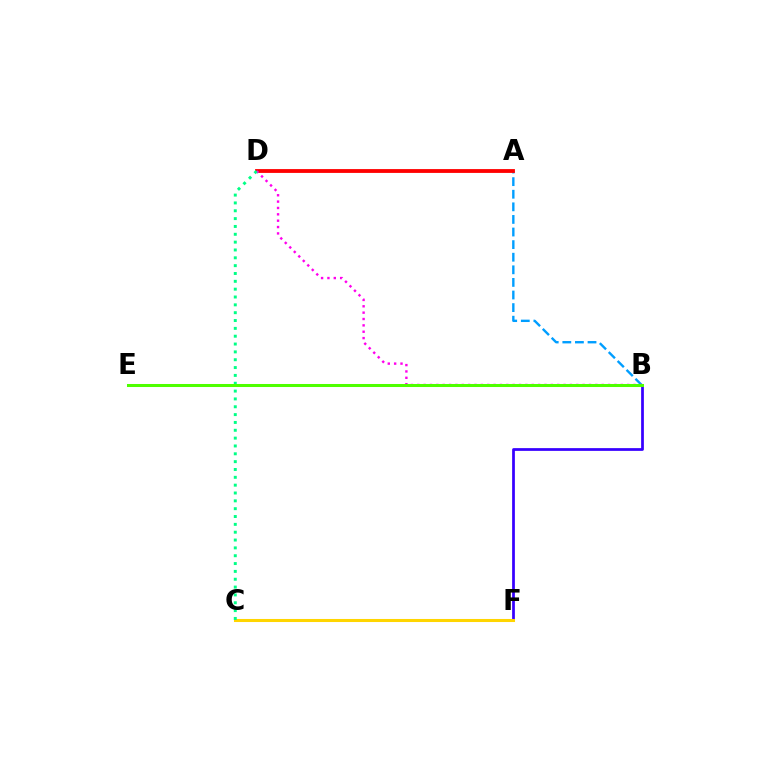{('B', 'F'): [{'color': '#3700ff', 'line_style': 'solid', 'thickness': 1.97}], ('A', 'B'): [{'color': '#009eff', 'line_style': 'dashed', 'thickness': 1.71}], ('A', 'D'): [{'color': '#ff0000', 'line_style': 'solid', 'thickness': 2.75}], ('B', 'D'): [{'color': '#ff00ed', 'line_style': 'dotted', 'thickness': 1.73}], ('C', 'F'): [{'color': '#ffd500', 'line_style': 'solid', 'thickness': 2.2}], ('C', 'D'): [{'color': '#00ff86', 'line_style': 'dotted', 'thickness': 2.13}], ('B', 'E'): [{'color': '#4fff00', 'line_style': 'solid', 'thickness': 2.18}]}